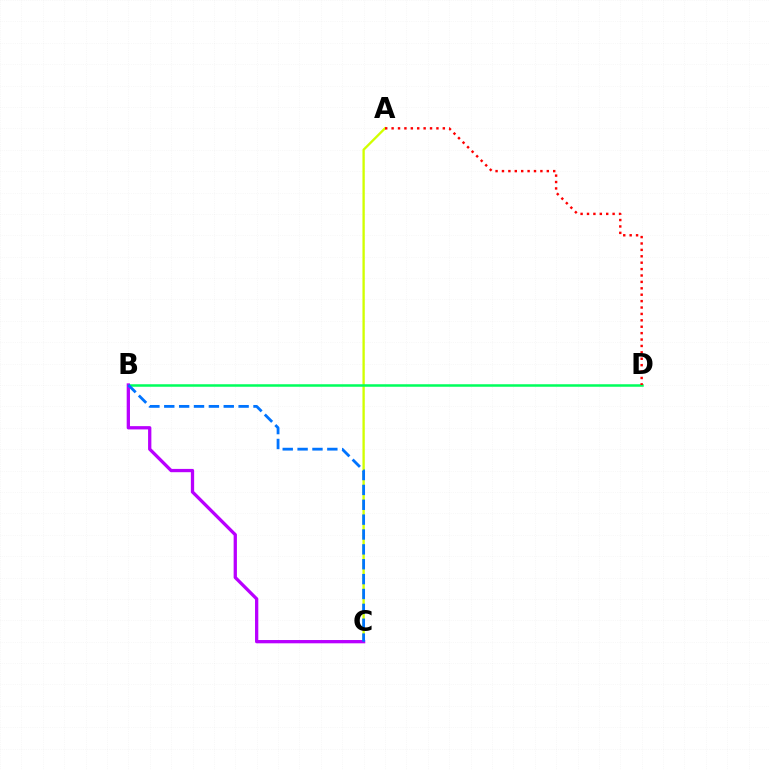{('A', 'C'): [{'color': '#d1ff00', 'line_style': 'solid', 'thickness': 1.68}], ('B', 'D'): [{'color': '#00ff5c', 'line_style': 'solid', 'thickness': 1.81}], ('B', 'C'): [{'color': '#b900ff', 'line_style': 'solid', 'thickness': 2.37}, {'color': '#0074ff', 'line_style': 'dashed', 'thickness': 2.02}], ('A', 'D'): [{'color': '#ff0000', 'line_style': 'dotted', 'thickness': 1.74}]}